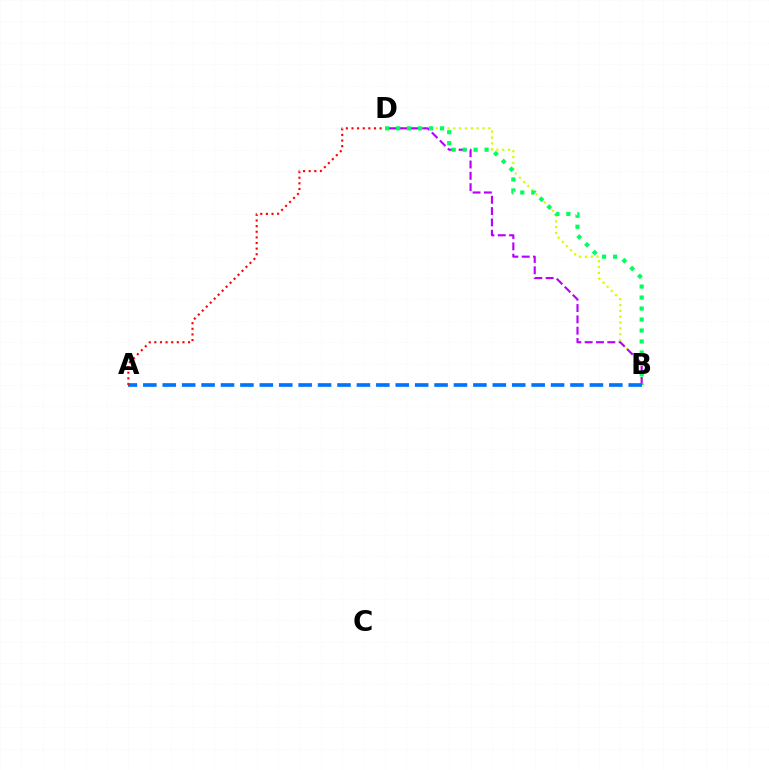{('B', 'D'): [{'color': '#d1ff00', 'line_style': 'dotted', 'thickness': 1.59}, {'color': '#b900ff', 'line_style': 'dashed', 'thickness': 1.54}, {'color': '#00ff5c', 'line_style': 'dotted', 'thickness': 2.99}], ('A', 'B'): [{'color': '#0074ff', 'line_style': 'dashed', 'thickness': 2.64}], ('A', 'D'): [{'color': '#ff0000', 'line_style': 'dotted', 'thickness': 1.53}]}